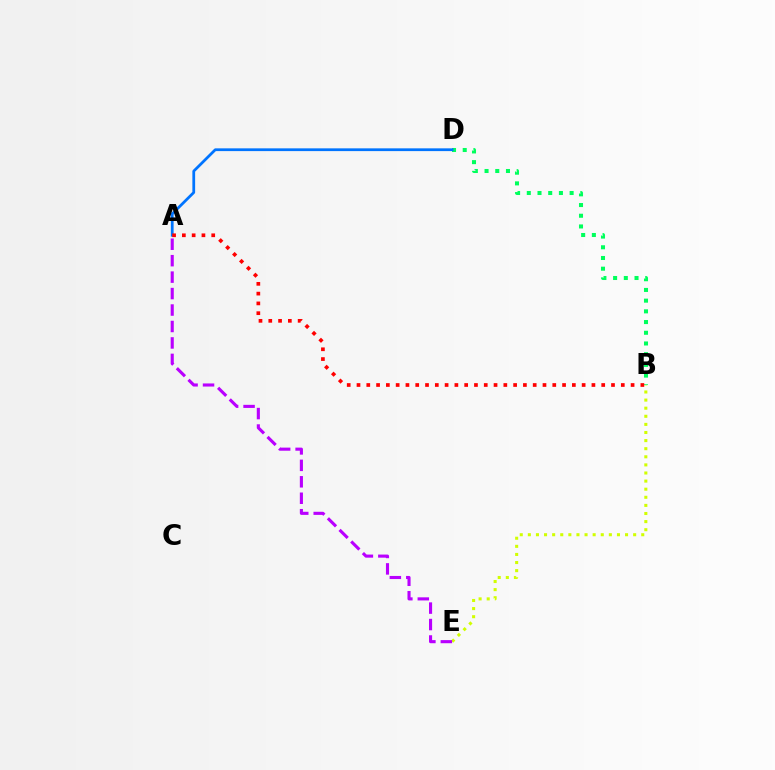{('B', 'D'): [{'color': '#00ff5c', 'line_style': 'dotted', 'thickness': 2.91}], ('B', 'E'): [{'color': '#d1ff00', 'line_style': 'dotted', 'thickness': 2.2}], ('A', 'E'): [{'color': '#b900ff', 'line_style': 'dashed', 'thickness': 2.23}], ('A', 'D'): [{'color': '#0074ff', 'line_style': 'solid', 'thickness': 1.99}], ('A', 'B'): [{'color': '#ff0000', 'line_style': 'dotted', 'thickness': 2.66}]}